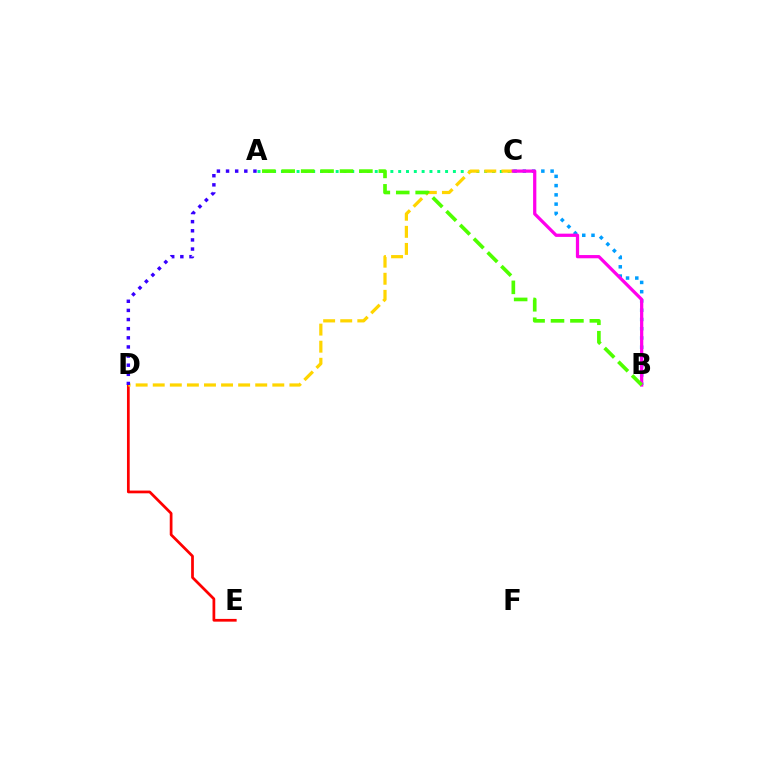{('D', 'E'): [{'color': '#ff0000', 'line_style': 'solid', 'thickness': 1.97}], ('A', 'C'): [{'color': '#00ff86', 'line_style': 'dotted', 'thickness': 2.12}], ('C', 'D'): [{'color': '#ffd500', 'line_style': 'dashed', 'thickness': 2.32}], ('B', 'C'): [{'color': '#009eff', 'line_style': 'dotted', 'thickness': 2.51}, {'color': '#ff00ed', 'line_style': 'solid', 'thickness': 2.33}], ('A', 'B'): [{'color': '#4fff00', 'line_style': 'dashed', 'thickness': 2.64}], ('A', 'D'): [{'color': '#3700ff', 'line_style': 'dotted', 'thickness': 2.48}]}